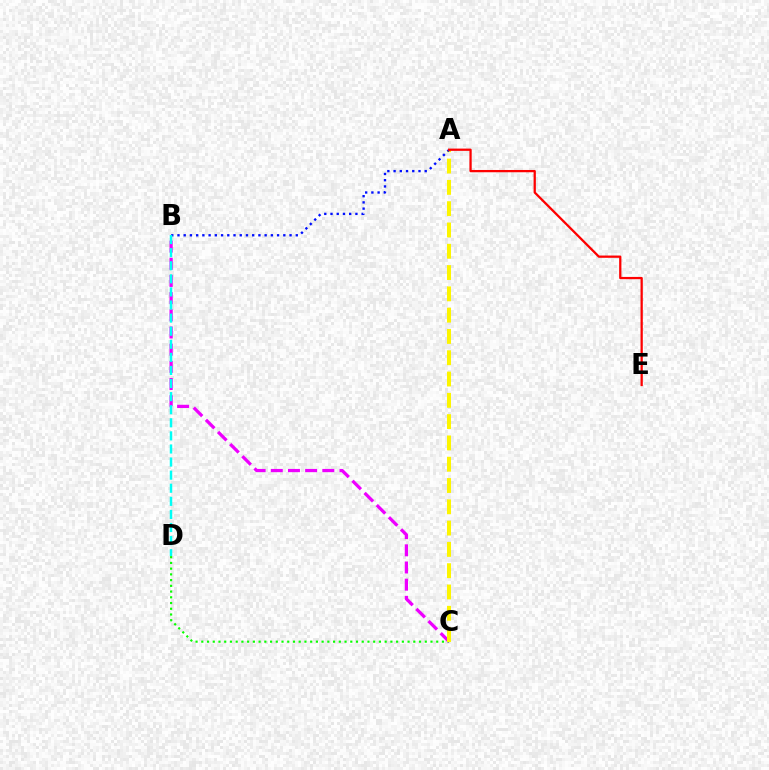{('C', 'D'): [{'color': '#08ff00', 'line_style': 'dotted', 'thickness': 1.56}], ('B', 'C'): [{'color': '#ee00ff', 'line_style': 'dashed', 'thickness': 2.33}], ('A', 'C'): [{'color': '#fcf500', 'line_style': 'dashed', 'thickness': 2.89}], ('A', 'B'): [{'color': '#0010ff', 'line_style': 'dotted', 'thickness': 1.69}], ('B', 'D'): [{'color': '#00fff6', 'line_style': 'dashed', 'thickness': 1.78}], ('A', 'E'): [{'color': '#ff0000', 'line_style': 'solid', 'thickness': 1.63}]}